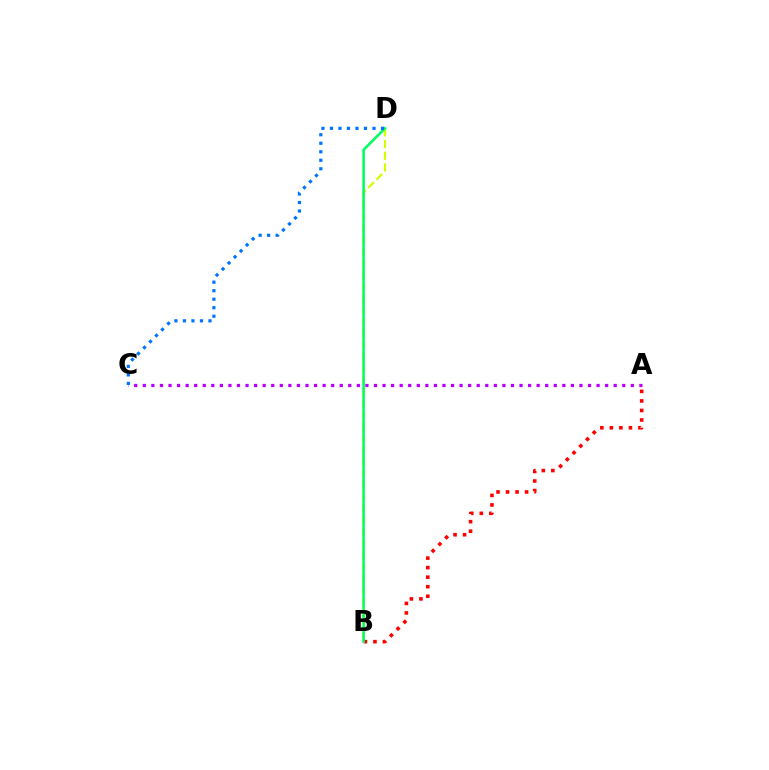{('B', 'D'): [{'color': '#d1ff00', 'line_style': 'dashed', 'thickness': 1.58}, {'color': '#00ff5c', 'line_style': 'solid', 'thickness': 1.83}], ('A', 'C'): [{'color': '#b900ff', 'line_style': 'dotted', 'thickness': 2.33}], ('A', 'B'): [{'color': '#ff0000', 'line_style': 'dotted', 'thickness': 2.59}], ('C', 'D'): [{'color': '#0074ff', 'line_style': 'dotted', 'thickness': 2.31}]}